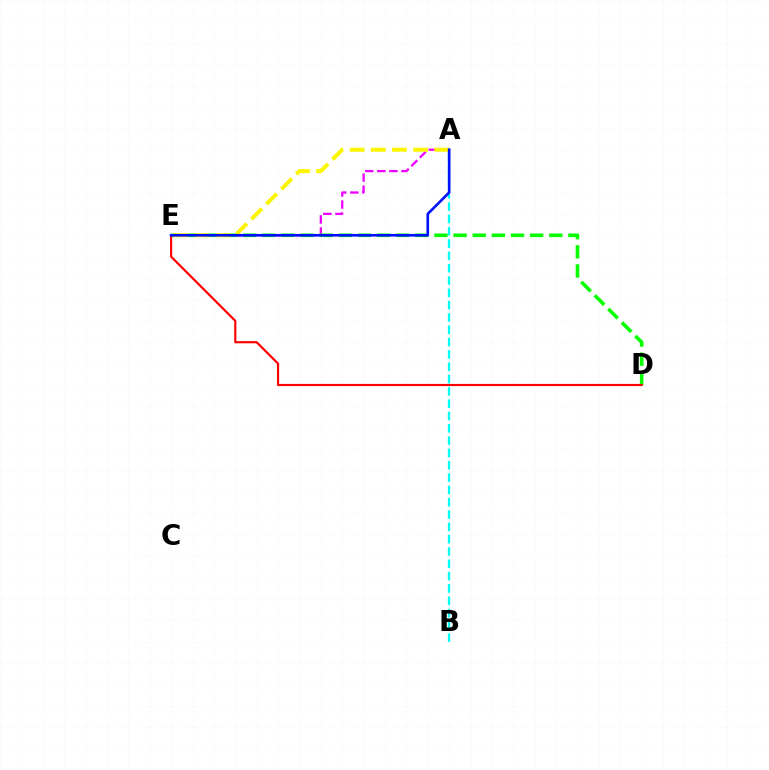{('A', 'E'): [{'color': '#ee00ff', 'line_style': 'dashed', 'thickness': 1.64}, {'color': '#fcf500', 'line_style': 'dashed', 'thickness': 2.88}, {'color': '#0010ff', 'line_style': 'solid', 'thickness': 1.9}], ('D', 'E'): [{'color': '#08ff00', 'line_style': 'dashed', 'thickness': 2.6}, {'color': '#ff0000', 'line_style': 'solid', 'thickness': 1.56}], ('A', 'B'): [{'color': '#00fff6', 'line_style': 'dashed', 'thickness': 1.67}]}